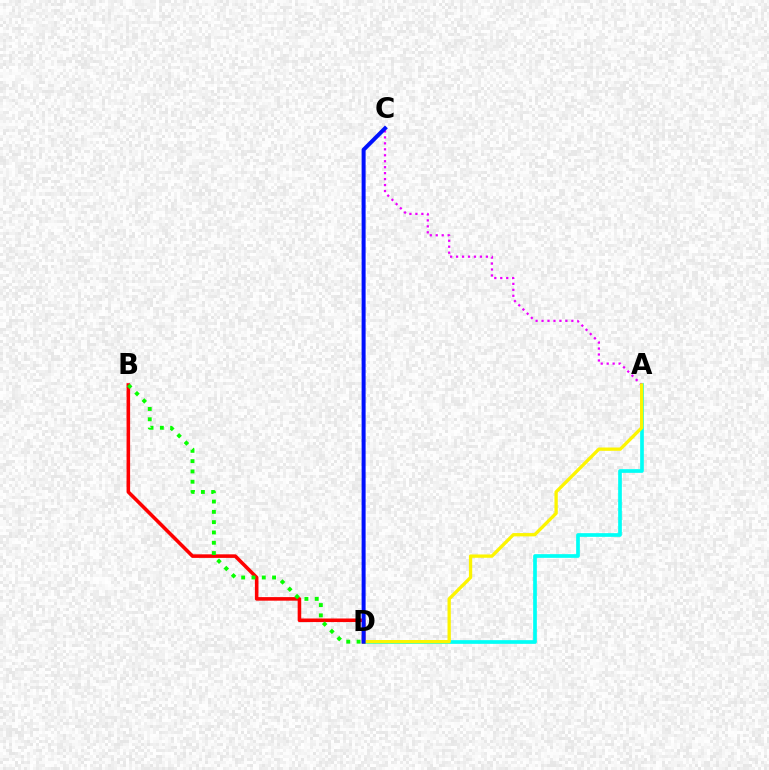{('A', 'D'): [{'color': '#00fff6', 'line_style': 'solid', 'thickness': 2.66}, {'color': '#fcf500', 'line_style': 'solid', 'thickness': 2.38}], ('A', 'C'): [{'color': '#ee00ff', 'line_style': 'dotted', 'thickness': 1.62}], ('B', 'D'): [{'color': '#ff0000', 'line_style': 'solid', 'thickness': 2.57}, {'color': '#08ff00', 'line_style': 'dotted', 'thickness': 2.8}], ('C', 'D'): [{'color': '#0010ff', 'line_style': 'solid', 'thickness': 2.88}]}